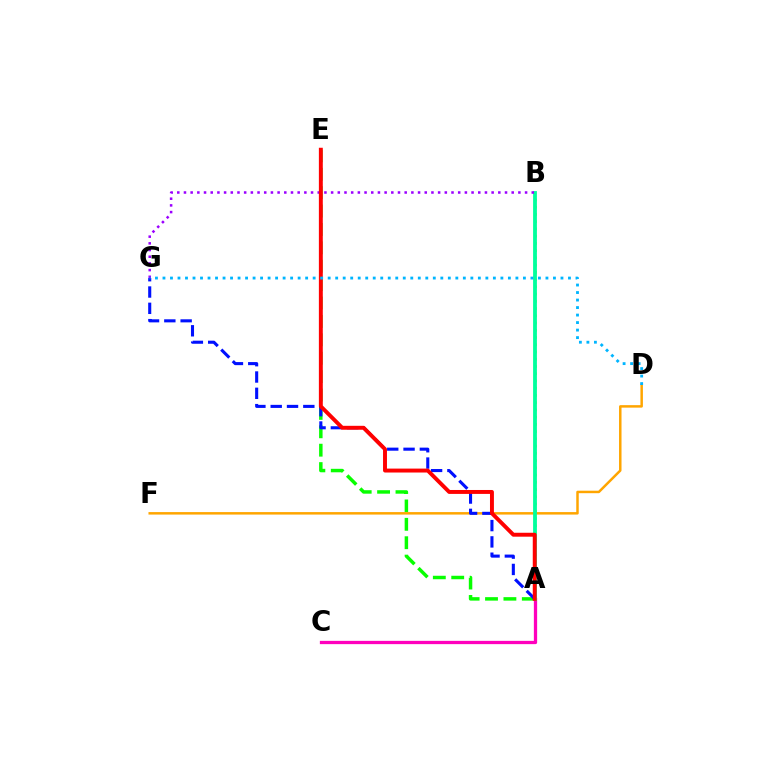{('A', 'E'): [{'color': '#08ff00', 'line_style': 'dashed', 'thickness': 2.5}, {'color': '#ff0000', 'line_style': 'solid', 'thickness': 2.83}], ('A', 'B'): [{'color': '#b3ff00', 'line_style': 'dotted', 'thickness': 1.97}, {'color': '#00ff9d', 'line_style': 'solid', 'thickness': 2.74}], ('A', 'C'): [{'color': '#ff00bd', 'line_style': 'solid', 'thickness': 2.35}], ('D', 'F'): [{'color': '#ffa500', 'line_style': 'solid', 'thickness': 1.79}], ('A', 'G'): [{'color': '#0010ff', 'line_style': 'dashed', 'thickness': 2.22}], ('B', 'G'): [{'color': '#9b00ff', 'line_style': 'dotted', 'thickness': 1.82}], ('D', 'G'): [{'color': '#00b5ff', 'line_style': 'dotted', 'thickness': 2.04}]}